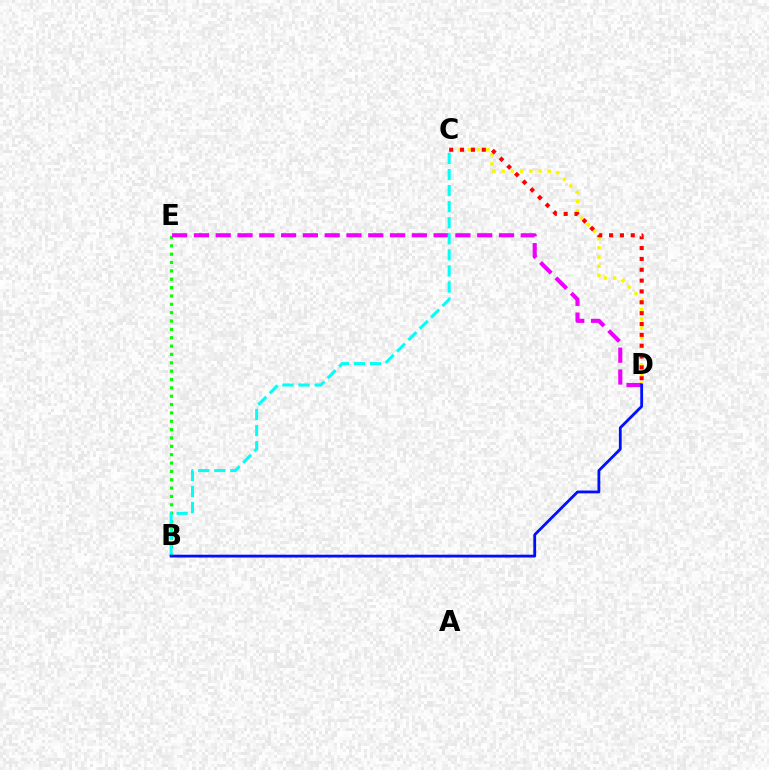{('C', 'D'): [{'color': '#fcf500', 'line_style': 'dotted', 'thickness': 2.5}, {'color': '#ff0000', 'line_style': 'dotted', 'thickness': 2.95}], ('B', 'E'): [{'color': '#08ff00', 'line_style': 'dotted', 'thickness': 2.27}], ('D', 'E'): [{'color': '#ee00ff', 'line_style': 'dashed', 'thickness': 2.96}], ('B', 'C'): [{'color': '#00fff6', 'line_style': 'dashed', 'thickness': 2.18}], ('B', 'D'): [{'color': '#0010ff', 'line_style': 'solid', 'thickness': 2.02}]}